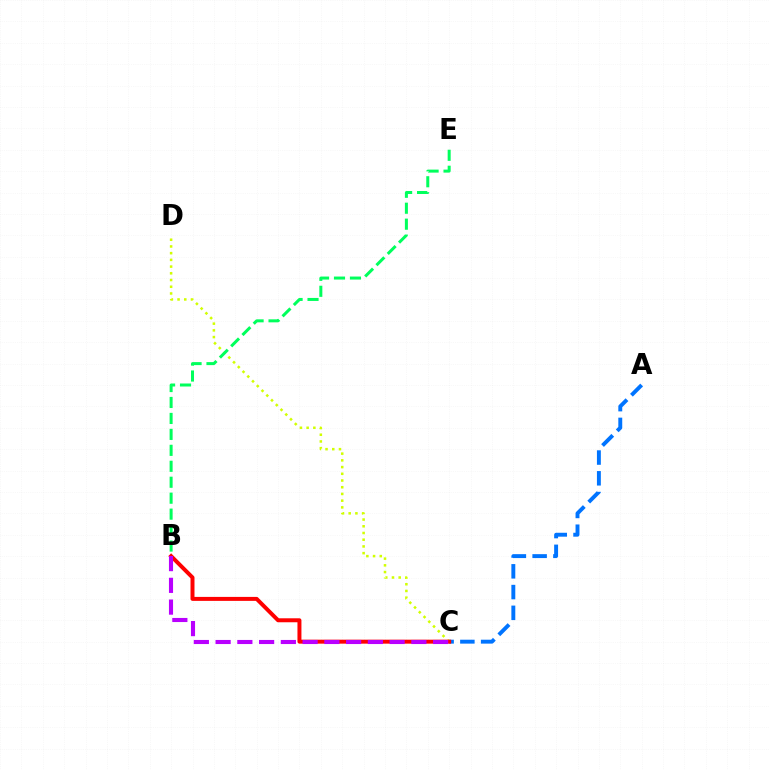{('C', 'D'): [{'color': '#d1ff00', 'line_style': 'dotted', 'thickness': 1.82}], ('A', 'C'): [{'color': '#0074ff', 'line_style': 'dashed', 'thickness': 2.82}], ('B', 'C'): [{'color': '#ff0000', 'line_style': 'solid', 'thickness': 2.86}, {'color': '#b900ff', 'line_style': 'dashed', 'thickness': 2.96}], ('B', 'E'): [{'color': '#00ff5c', 'line_style': 'dashed', 'thickness': 2.17}]}